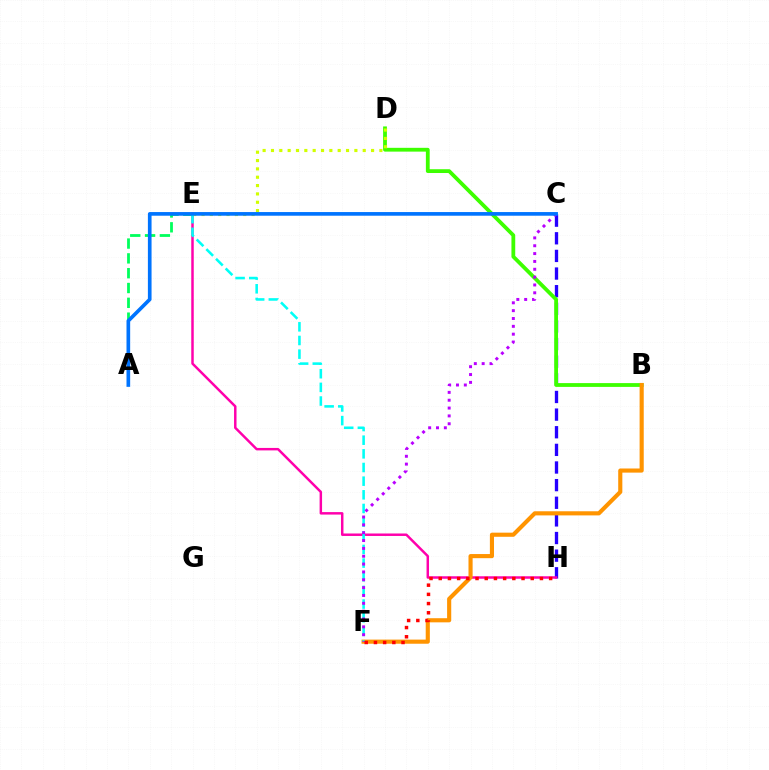{('C', 'H'): [{'color': '#2500ff', 'line_style': 'dashed', 'thickness': 2.4}], ('E', 'H'): [{'color': '#ff00ac', 'line_style': 'solid', 'thickness': 1.78}], ('A', 'E'): [{'color': '#00ff5c', 'line_style': 'dashed', 'thickness': 2.01}], ('B', 'D'): [{'color': '#3dff00', 'line_style': 'solid', 'thickness': 2.73}], ('B', 'F'): [{'color': '#ff9400', 'line_style': 'solid', 'thickness': 2.97}], ('D', 'E'): [{'color': '#d1ff00', 'line_style': 'dotted', 'thickness': 2.27}], ('E', 'F'): [{'color': '#00fff6', 'line_style': 'dashed', 'thickness': 1.86}], ('C', 'F'): [{'color': '#b900ff', 'line_style': 'dotted', 'thickness': 2.13}], ('A', 'C'): [{'color': '#0074ff', 'line_style': 'solid', 'thickness': 2.64}], ('F', 'H'): [{'color': '#ff0000', 'line_style': 'dotted', 'thickness': 2.5}]}